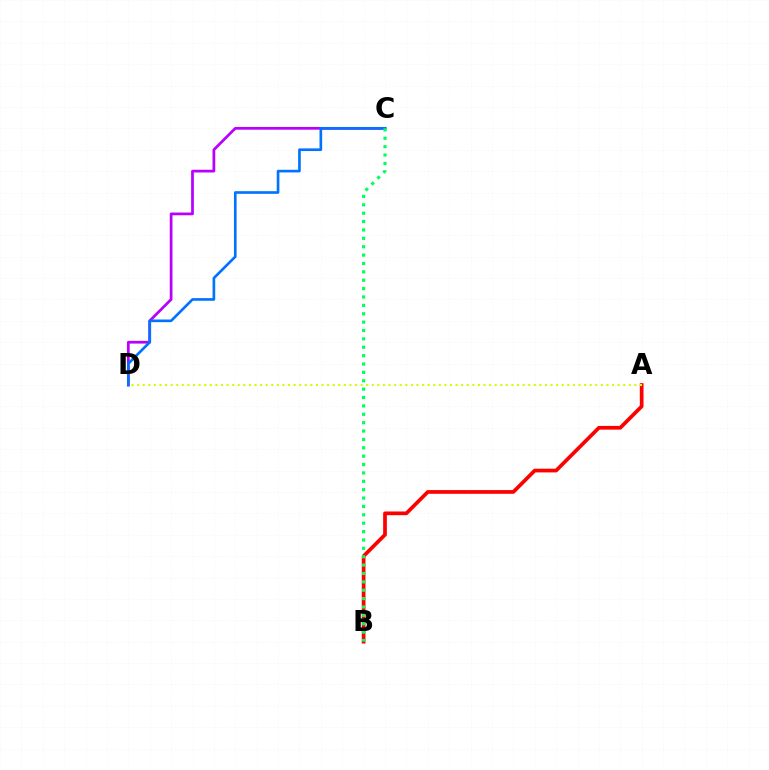{('A', 'B'): [{'color': '#ff0000', 'line_style': 'solid', 'thickness': 2.68}], ('C', 'D'): [{'color': '#b900ff', 'line_style': 'solid', 'thickness': 1.97}, {'color': '#0074ff', 'line_style': 'solid', 'thickness': 1.91}], ('A', 'D'): [{'color': '#d1ff00', 'line_style': 'dotted', 'thickness': 1.52}], ('B', 'C'): [{'color': '#00ff5c', 'line_style': 'dotted', 'thickness': 2.28}]}